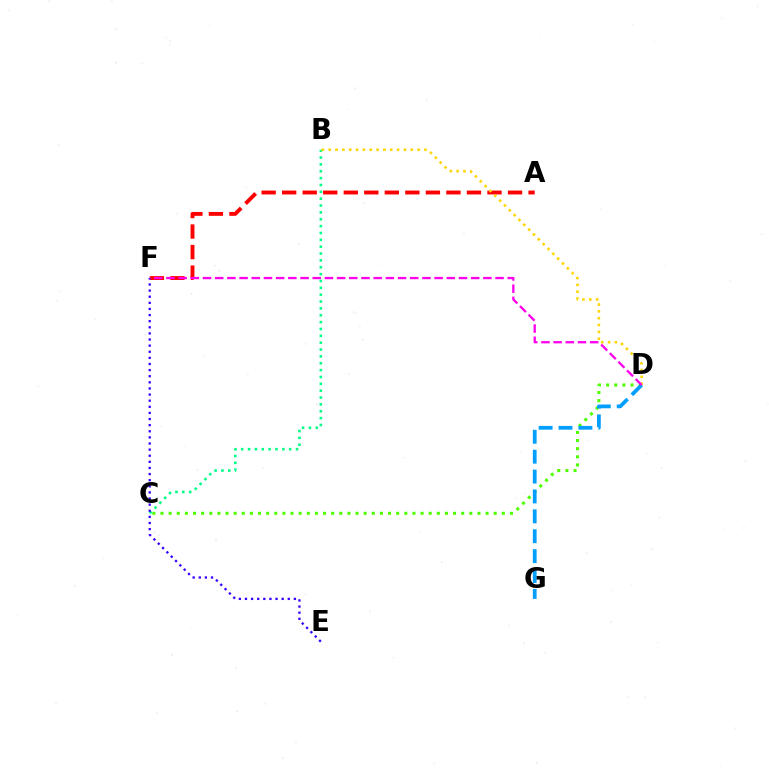{('C', 'D'): [{'color': '#4fff00', 'line_style': 'dotted', 'thickness': 2.21}], ('B', 'C'): [{'color': '#00ff86', 'line_style': 'dotted', 'thickness': 1.86}], ('A', 'F'): [{'color': '#ff0000', 'line_style': 'dashed', 'thickness': 2.79}], ('E', 'F'): [{'color': '#3700ff', 'line_style': 'dotted', 'thickness': 1.66}], ('D', 'G'): [{'color': '#009eff', 'line_style': 'dashed', 'thickness': 2.7}], ('B', 'D'): [{'color': '#ffd500', 'line_style': 'dotted', 'thickness': 1.86}], ('D', 'F'): [{'color': '#ff00ed', 'line_style': 'dashed', 'thickness': 1.66}]}